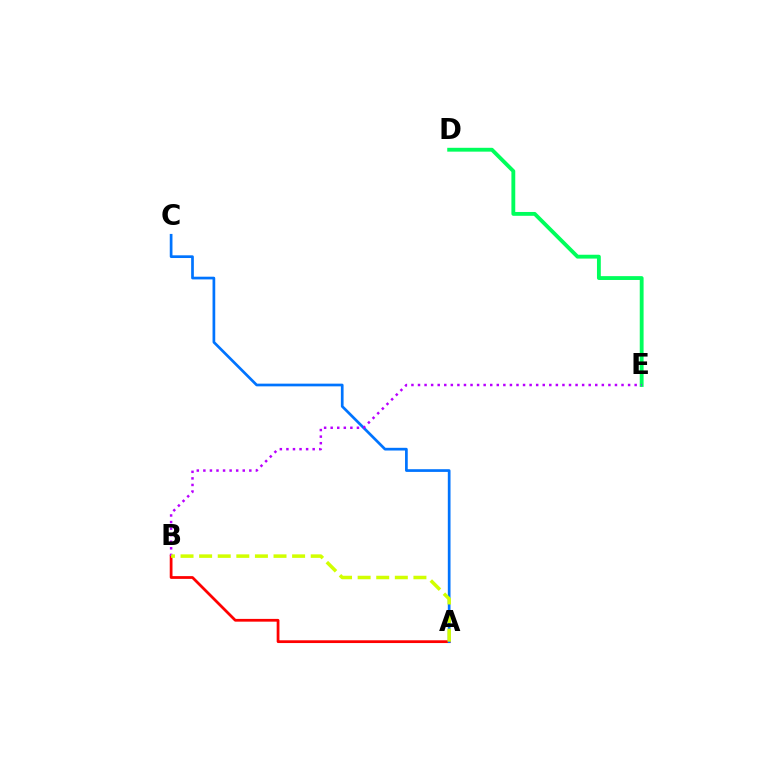{('A', 'B'): [{'color': '#ff0000', 'line_style': 'solid', 'thickness': 1.99}, {'color': '#d1ff00', 'line_style': 'dashed', 'thickness': 2.53}], ('D', 'E'): [{'color': '#00ff5c', 'line_style': 'solid', 'thickness': 2.77}], ('A', 'C'): [{'color': '#0074ff', 'line_style': 'solid', 'thickness': 1.95}], ('B', 'E'): [{'color': '#b900ff', 'line_style': 'dotted', 'thickness': 1.78}]}